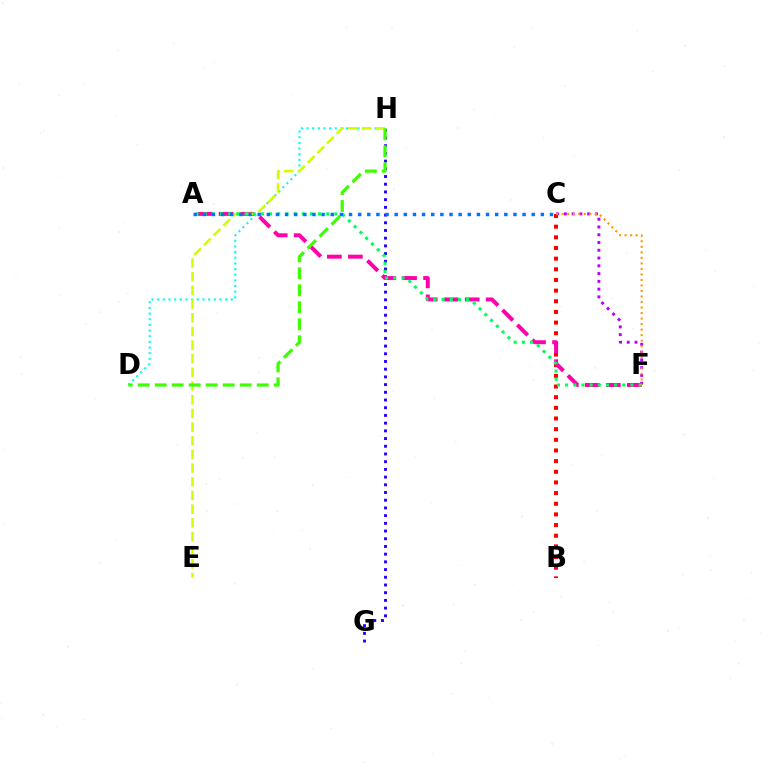{('B', 'C'): [{'color': '#ff0000', 'line_style': 'dotted', 'thickness': 2.9}], ('D', 'H'): [{'color': '#00fff6', 'line_style': 'dotted', 'thickness': 1.54}, {'color': '#3dff00', 'line_style': 'dashed', 'thickness': 2.31}], ('G', 'H'): [{'color': '#2500ff', 'line_style': 'dotted', 'thickness': 2.09}], ('A', 'F'): [{'color': '#ff00ac', 'line_style': 'dashed', 'thickness': 2.85}, {'color': '#00ff5c', 'line_style': 'dotted', 'thickness': 2.22}], ('C', 'F'): [{'color': '#b900ff', 'line_style': 'dotted', 'thickness': 2.11}, {'color': '#ff9400', 'line_style': 'dotted', 'thickness': 1.5}], ('E', 'H'): [{'color': '#d1ff00', 'line_style': 'dashed', 'thickness': 1.86}], ('A', 'C'): [{'color': '#0074ff', 'line_style': 'dotted', 'thickness': 2.48}]}